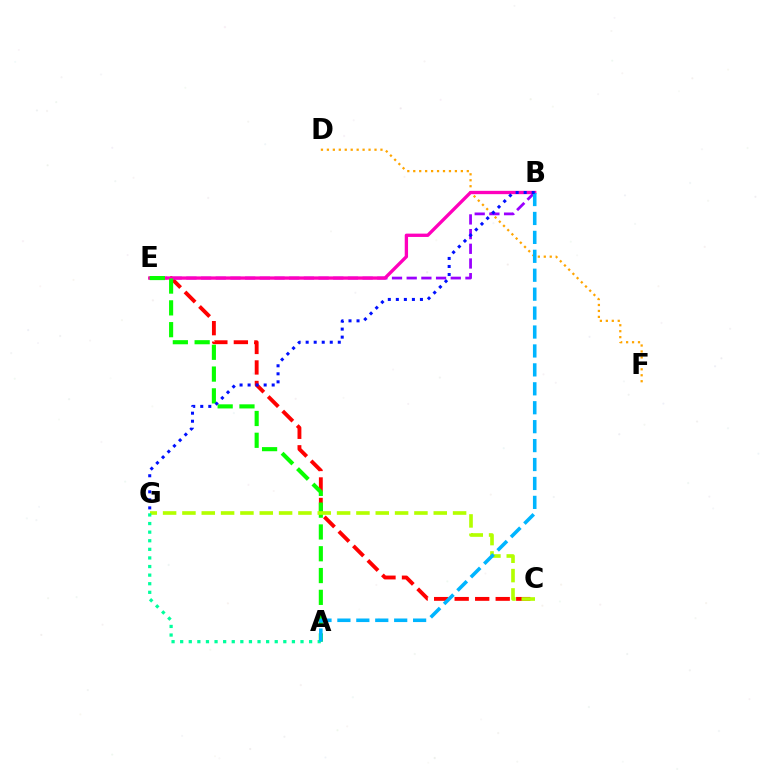{('D', 'F'): [{'color': '#ffa500', 'line_style': 'dotted', 'thickness': 1.62}], ('C', 'E'): [{'color': '#ff0000', 'line_style': 'dashed', 'thickness': 2.79}], ('B', 'E'): [{'color': '#9b00ff', 'line_style': 'dashed', 'thickness': 2.0}, {'color': '#ff00bd', 'line_style': 'solid', 'thickness': 2.39}], ('A', 'E'): [{'color': '#08ff00', 'line_style': 'dashed', 'thickness': 2.96}], ('C', 'G'): [{'color': '#b3ff00', 'line_style': 'dashed', 'thickness': 2.63}], ('A', 'G'): [{'color': '#00ff9d', 'line_style': 'dotted', 'thickness': 2.34}], ('A', 'B'): [{'color': '#00b5ff', 'line_style': 'dashed', 'thickness': 2.57}], ('B', 'G'): [{'color': '#0010ff', 'line_style': 'dotted', 'thickness': 2.18}]}